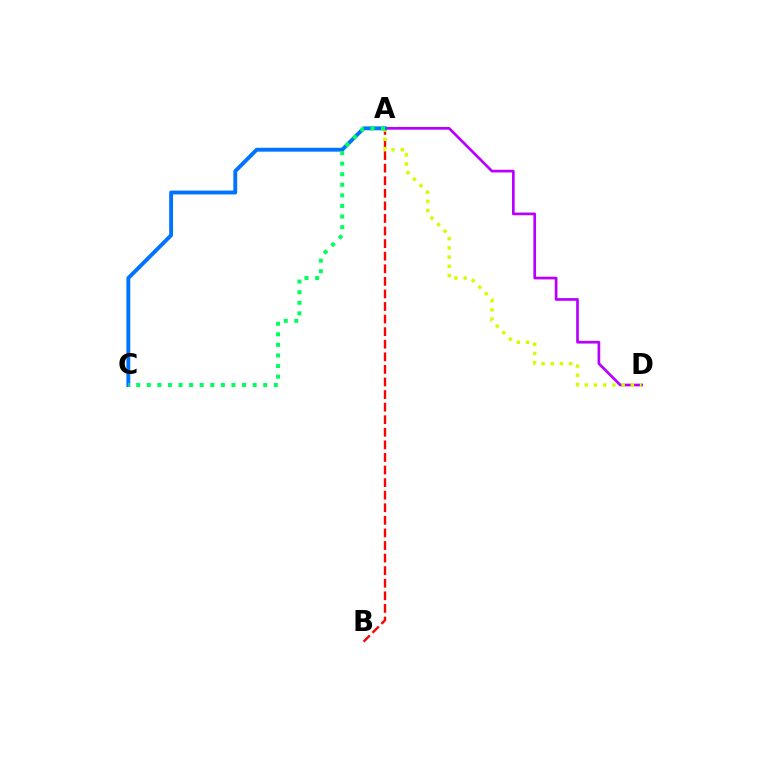{('A', 'D'): [{'color': '#b900ff', 'line_style': 'solid', 'thickness': 1.94}, {'color': '#d1ff00', 'line_style': 'dotted', 'thickness': 2.51}], ('A', 'B'): [{'color': '#ff0000', 'line_style': 'dashed', 'thickness': 1.71}], ('A', 'C'): [{'color': '#0074ff', 'line_style': 'solid', 'thickness': 2.79}, {'color': '#00ff5c', 'line_style': 'dotted', 'thickness': 2.88}]}